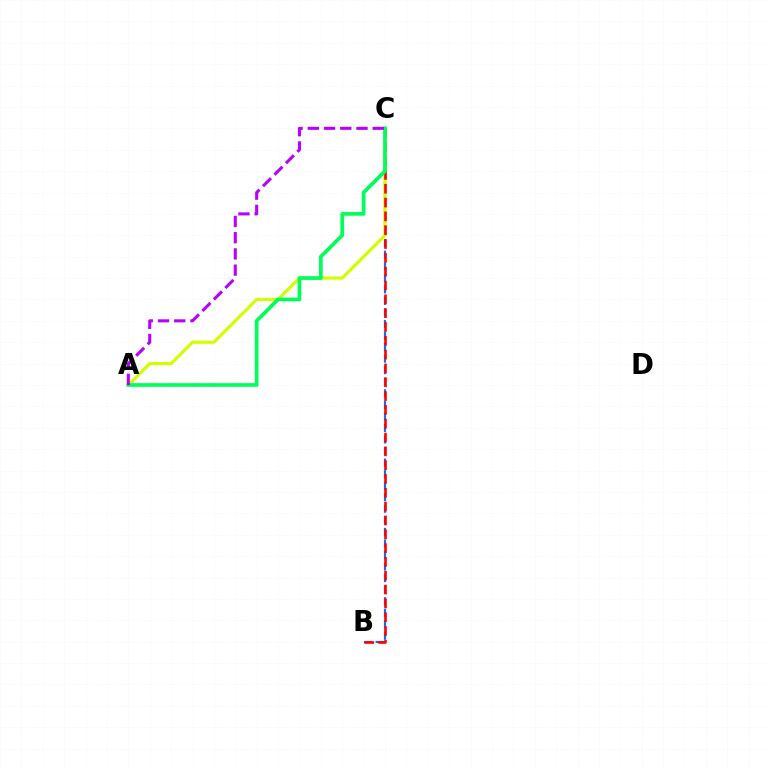{('B', 'C'): [{'color': '#0074ff', 'line_style': 'dashed', 'thickness': 1.57}, {'color': '#ff0000', 'line_style': 'dashed', 'thickness': 1.88}], ('A', 'C'): [{'color': '#d1ff00', 'line_style': 'solid', 'thickness': 2.29}, {'color': '#00ff5c', 'line_style': 'solid', 'thickness': 2.66}, {'color': '#b900ff', 'line_style': 'dashed', 'thickness': 2.21}]}